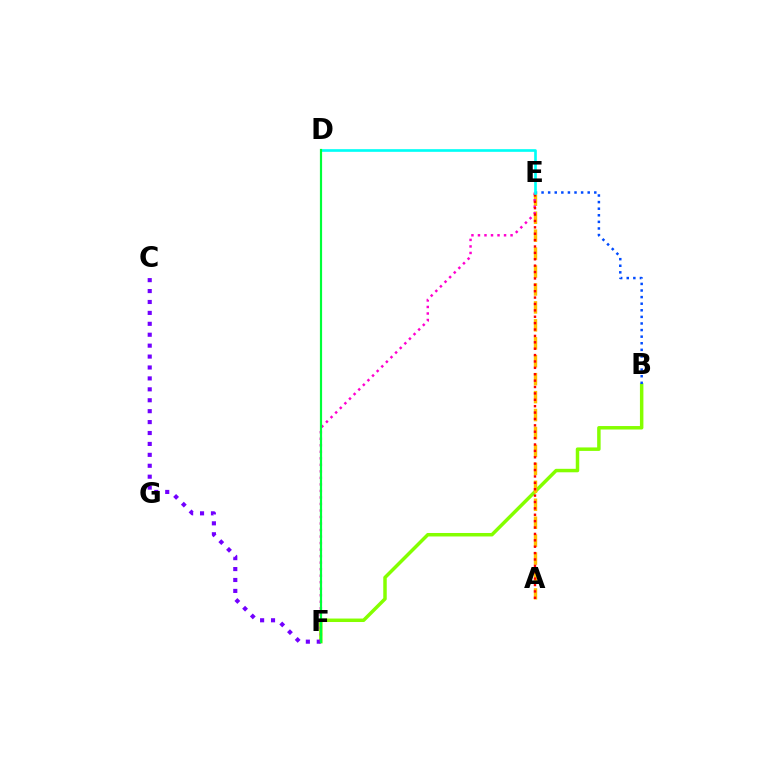{('B', 'F'): [{'color': '#84ff00', 'line_style': 'solid', 'thickness': 2.5}], ('C', 'F'): [{'color': '#7200ff', 'line_style': 'dotted', 'thickness': 2.97}], ('A', 'E'): [{'color': '#ffbd00', 'line_style': 'dashed', 'thickness': 2.44}, {'color': '#ff0000', 'line_style': 'dotted', 'thickness': 1.74}], ('B', 'E'): [{'color': '#004bff', 'line_style': 'dotted', 'thickness': 1.79}], ('E', 'F'): [{'color': '#ff00cf', 'line_style': 'dotted', 'thickness': 1.77}], ('D', 'E'): [{'color': '#00fff6', 'line_style': 'solid', 'thickness': 1.91}], ('D', 'F'): [{'color': '#00ff39', 'line_style': 'solid', 'thickness': 1.58}]}